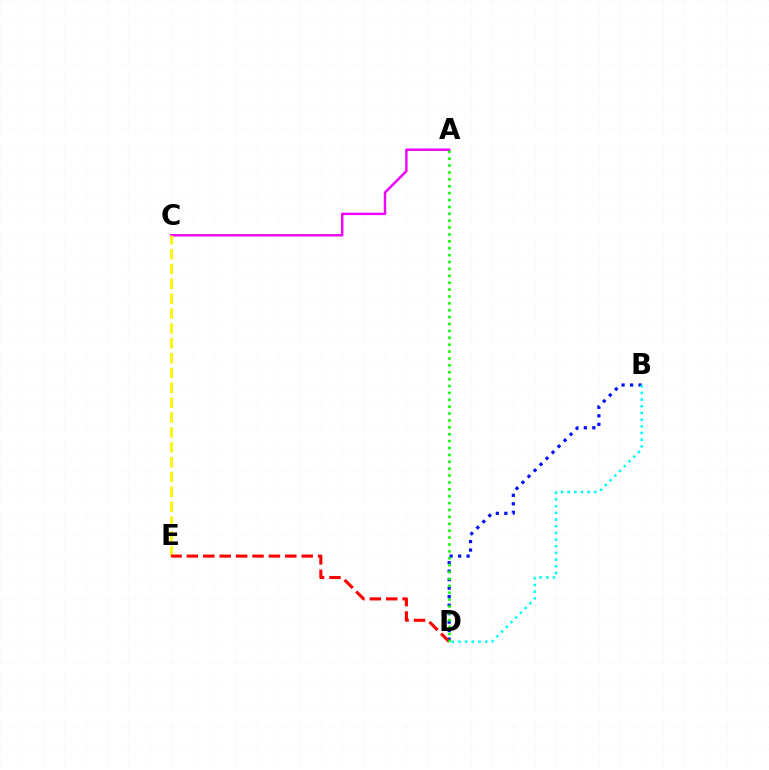{('A', 'C'): [{'color': '#ee00ff', 'line_style': 'solid', 'thickness': 1.75}], ('C', 'E'): [{'color': '#fcf500', 'line_style': 'dashed', 'thickness': 2.02}], ('B', 'D'): [{'color': '#0010ff', 'line_style': 'dotted', 'thickness': 2.31}, {'color': '#00fff6', 'line_style': 'dotted', 'thickness': 1.82}], ('D', 'E'): [{'color': '#ff0000', 'line_style': 'dashed', 'thickness': 2.23}], ('A', 'D'): [{'color': '#08ff00', 'line_style': 'dotted', 'thickness': 1.87}]}